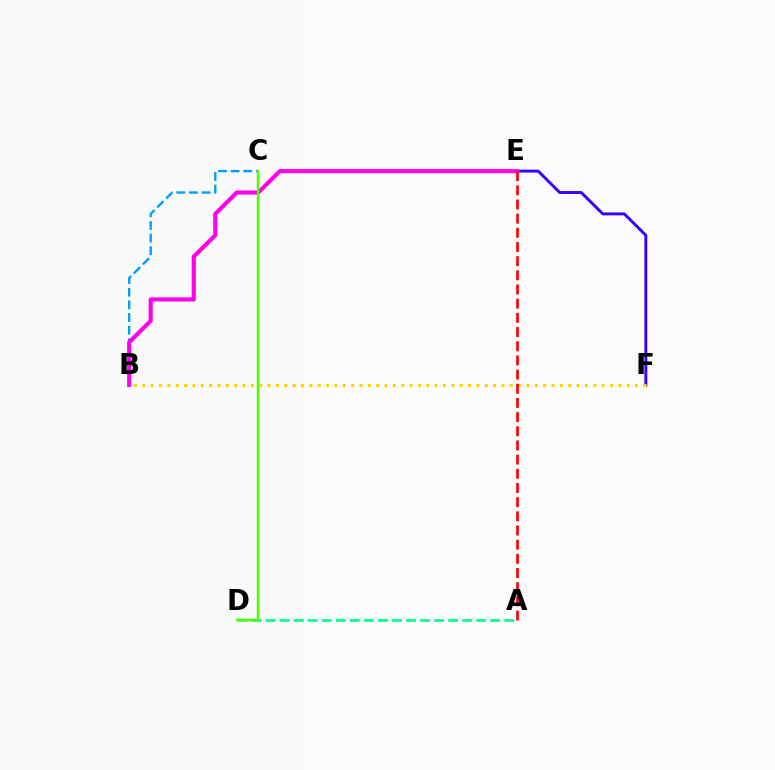{('E', 'F'): [{'color': '#3700ff', 'line_style': 'solid', 'thickness': 2.11}], ('B', 'F'): [{'color': '#ffd500', 'line_style': 'dotted', 'thickness': 2.27}], ('B', 'C'): [{'color': '#009eff', 'line_style': 'dashed', 'thickness': 1.71}], ('B', 'E'): [{'color': '#ff00ed', 'line_style': 'solid', 'thickness': 2.96}], ('A', 'D'): [{'color': '#00ff86', 'line_style': 'dashed', 'thickness': 1.91}], ('C', 'D'): [{'color': '#4fff00', 'line_style': 'solid', 'thickness': 1.77}], ('A', 'E'): [{'color': '#ff0000', 'line_style': 'dashed', 'thickness': 1.93}]}